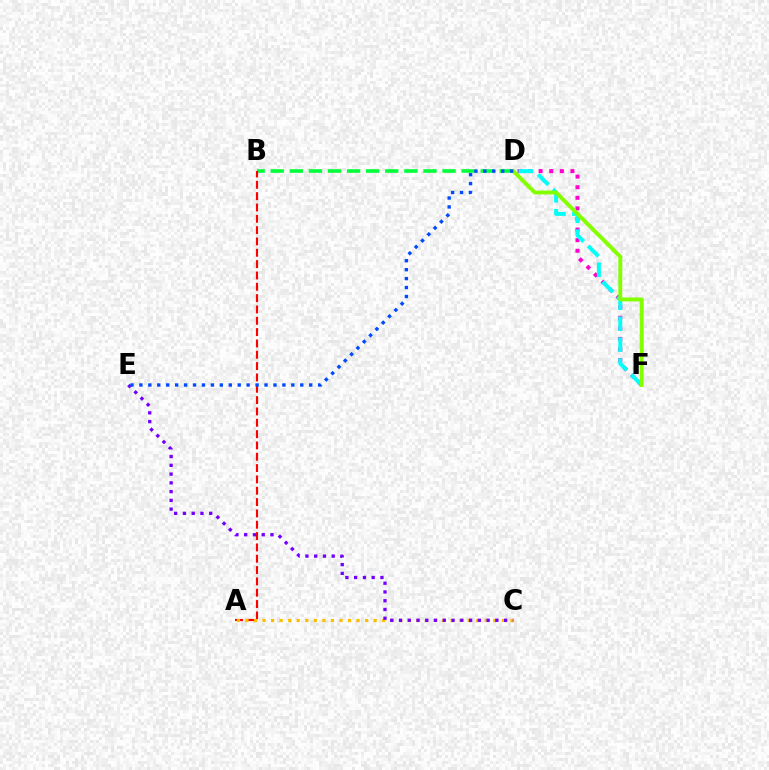{('B', 'D'): [{'color': '#00ff39', 'line_style': 'dashed', 'thickness': 2.59}], ('A', 'B'): [{'color': '#ff0000', 'line_style': 'dashed', 'thickness': 1.54}], ('D', 'F'): [{'color': '#ff00cf', 'line_style': 'dotted', 'thickness': 2.88}, {'color': '#00fff6', 'line_style': 'dashed', 'thickness': 2.85}, {'color': '#84ff00', 'line_style': 'solid', 'thickness': 2.82}], ('A', 'C'): [{'color': '#ffbd00', 'line_style': 'dotted', 'thickness': 2.32}], ('C', 'E'): [{'color': '#7200ff', 'line_style': 'dotted', 'thickness': 2.38}], ('D', 'E'): [{'color': '#004bff', 'line_style': 'dotted', 'thickness': 2.43}]}